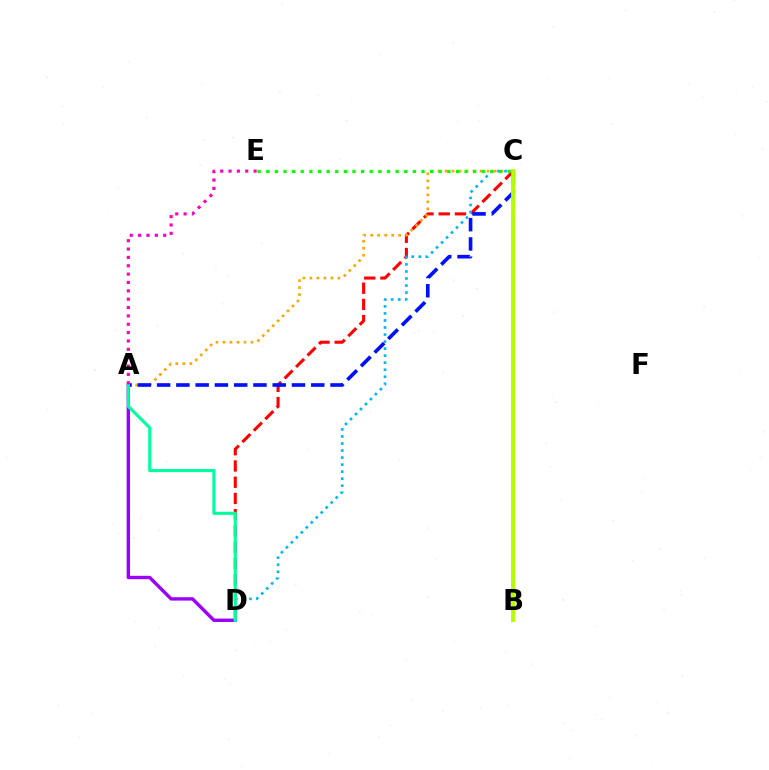{('C', 'D'): [{'color': '#ff0000', 'line_style': 'dashed', 'thickness': 2.21}, {'color': '#00b5ff', 'line_style': 'dotted', 'thickness': 1.91}], ('A', 'C'): [{'color': '#ffa500', 'line_style': 'dotted', 'thickness': 1.9}, {'color': '#0010ff', 'line_style': 'dashed', 'thickness': 2.62}], ('A', 'D'): [{'color': '#9b00ff', 'line_style': 'solid', 'thickness': 2.44}, {'color': '#00ff9d', 'line_style': 'solid', 'thickness': 2.23}], ('B', 'C'): [{'color': '#b3ff00', 'line_style': 'solid', 'thickness': 2.81}], ('C', 'E'): [{'color': '#08ff00', 'line_style': 'dotted', 'thickness': 2.34}], ('A', 'E'): [{'color': '#ff00bd', 'line_style': 'dotted', 'thickness': 2.27}]}